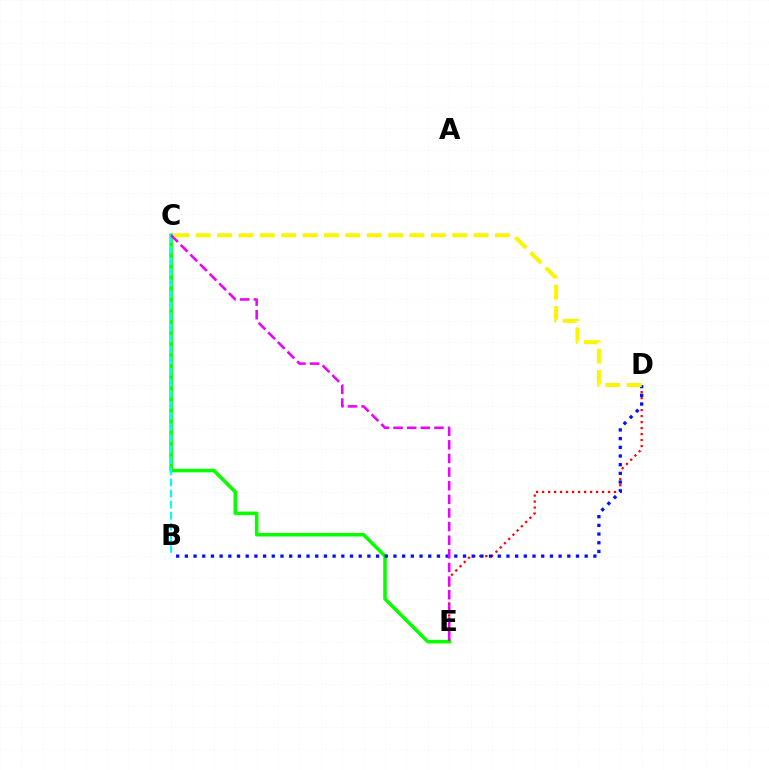{('C', 'E'): [{'color': '#08ff00', 'line_style': 'solid', 'thickness': 2.57}, {'color': '#ee00ff', 'line_style': 'dashed', 'thickness': 1.85}], ('B', 'C'): [{'color': '#00fff6', 'line_style': 'dashed', 'thickness': 1.5}], ('D', 'E'): [{'color': '#ff0000', 'line_style': 'dotted', 'thickness': 1.63}], ('B', 'D'): [{'color': '#0010ff', 'line_style': 'dotted', 'thickness': 2.36}], ('C', 'D'): [{'color': '#fcf500', 'line_style': 'dashed', 'thickness': 2.9}]}